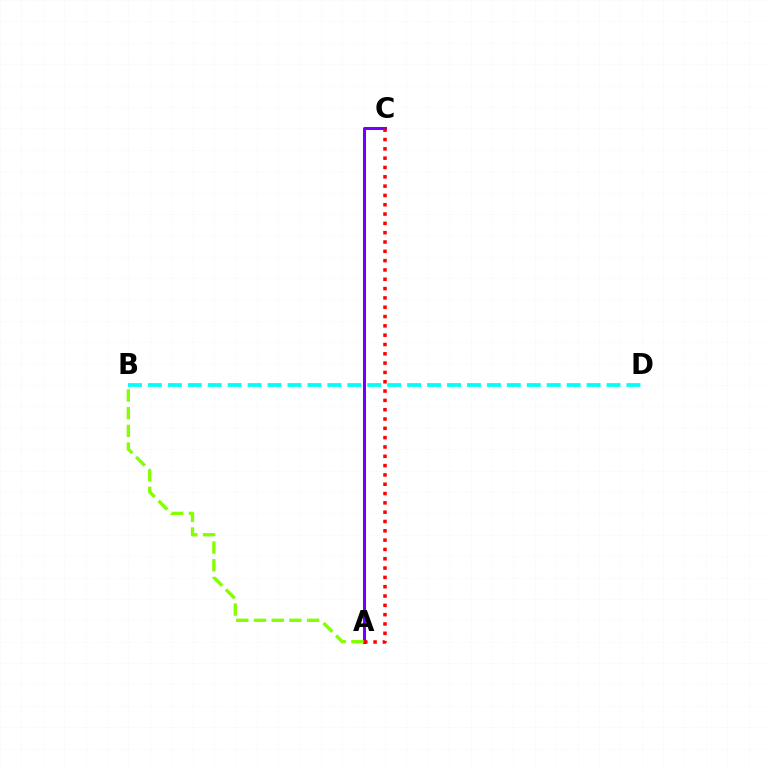{('A', 'C'): [{'color': '#7200ff', 'line_style': 'solid', 'thickness': 2.18}, {'color': '#ff0000', 'line_style': 'dotted', 'thickness': 2.53}], ('A', 'B'): [{'color': '#84ff00', 'line_style': 'dashed', 'thickness': 2.41}], ('B', 'D'): [{'color': '#00fff6', 'line_style': 'dashed', 'thickness': 2.71}]}